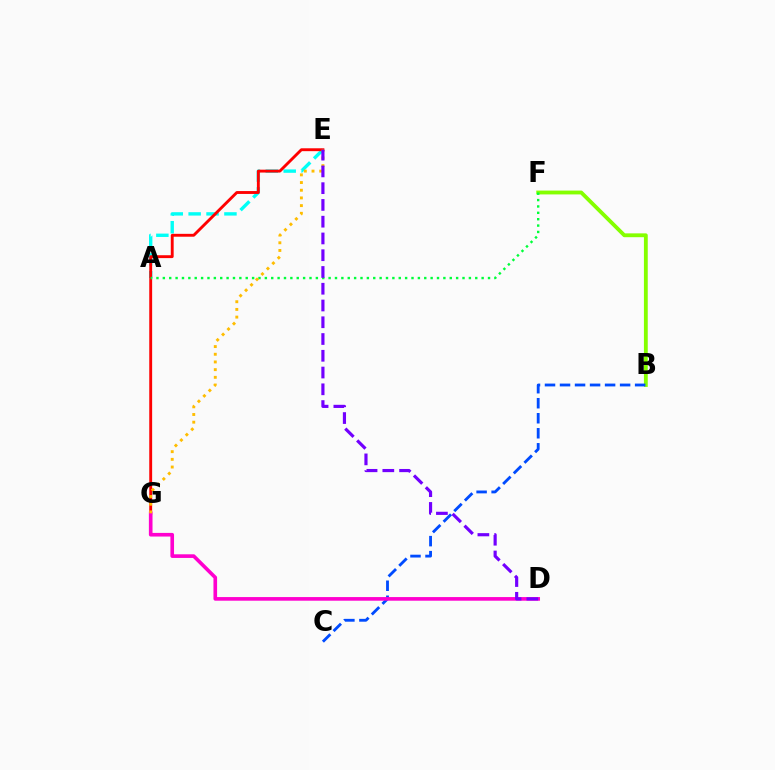{('B', 'F'): [{'color': '#84ff00', 'line_style': 'solid', 'thickness': 2.76}], ('B', 'C'): [{'color': '#004bff', 'line_style': 'dashed', 'thickness': 2.04}], ('A', 'E'): [{'color': '#00fff6', 'line_style': 'dashed', 'thickness': 2.43}], ('E', 'G'): [{'color': '#ff0000', 'line_style': 'solid', 'thickness': 2.07}, {'color': '#ffbd00', 'line_style': 'dotted', 'thickness': 2.09}], ('D', 'G'): [{'color': '#ff00cf', 'line_style': 'solid', 'thickness': 2.62}], ('A', 'F'): [{'color': '#00ff39', 'line_style': 'dotted', 'thickness': 1.73}], ('D', 'E'): [{'color': '#7200ff', 'line_style': 'dashed', 'thickness': 2.28}]}